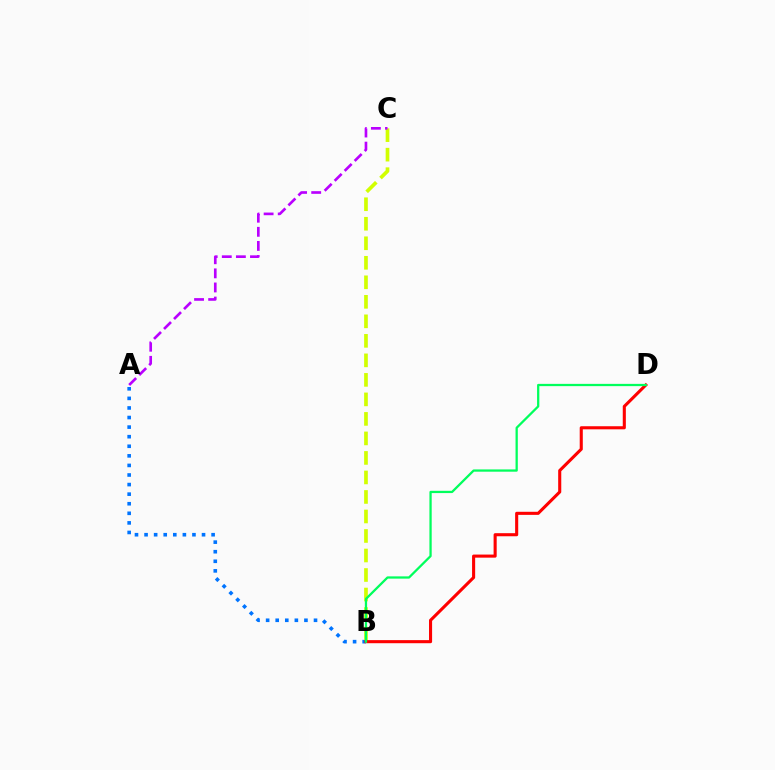{('A', 'B'): [{'color': '#0074ff', 'line_style': 'dotted', 'thickness': 2.6}], ('B', 'C'): [{'color': '#d1ff00', 'line_style': 'dashed', 'thickness': 2.65}], ('B', 'D'): [{'color': '#ff0000', 'line_style': 'solid', 'thickness': 2.22}, {'color': '#00ff5c', 'line_style': 'solid', 'thickness': 1.63}], ('A', 'C'): [{'color': '#b900ff', 'line_style': 'dashed', 'thickness': 1.92}]}